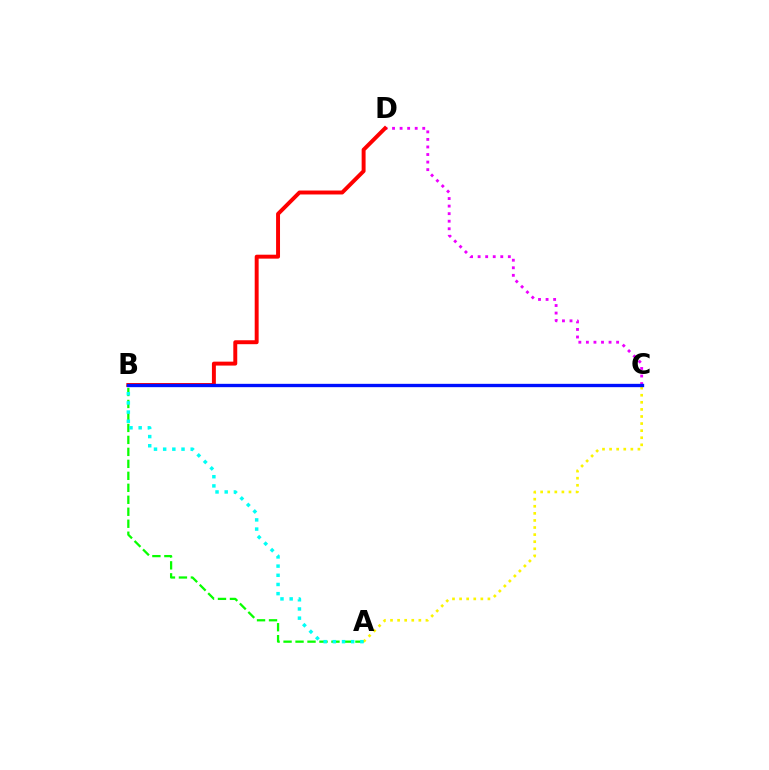{('C', 'D'): [{'color': '#ee00ff', 'line_style': 'dotted', 'thickness': 2.05}], ('A', 'C'): [{'color': '#fcf500', 'line_style': 'dotted', 'thickness': 1.92}], ('A', 'B'): [{'color': '#08ff00', 'line_style': 'dashed', 'thickness': 1.63}, {'color': '#00fff6', 'line_style': 'dotted', 'thickness': 2.49}], ('B', 'D'): [{'color': '#ff0000', 'line_style': 'solid', 'thickness': 2.83}], ('B', 'C'): [{'color': '#0010ff', 'line_style': 'solid', 'thickness': 2.4}]}